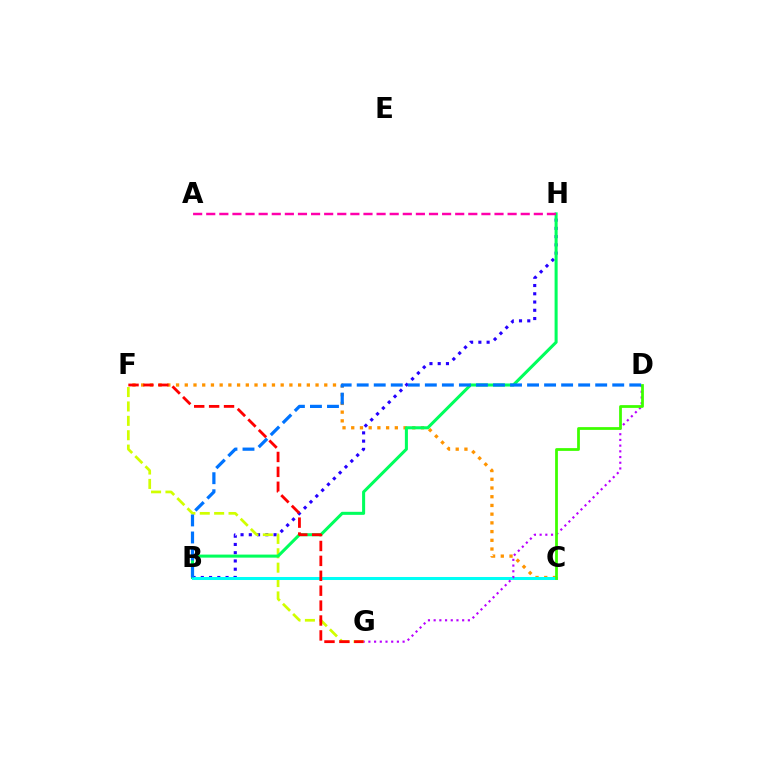{('B', 'H'): [{'color': '#2500ff', 'line_style': 'dotted', 'thickness': 2.24}, {'color': '#00ff5c', 'line_style': 'solid', 'thickness': 2.19}], ('F', 'G'): [{'color': '#d1ff00', 'line_style': 'dashed', 'thickness': 1.95}, {'color': '#ff0000', 'line_style': 'dashed', 'thickness': 2.03}], ('C', 'F'): [{'color': '#ff9400', 'line_style': 'dotted', 'thickness': 2.37}], ('B', 'C'): [{'color': '#00fff6', 'line_style': 'solid', 'thickness': 2.18}], ('D', 'G'): [{'color': '#b900ff', 'line_style': 'dotted', 'thickness': 1.55}], ('B', 'D'): [{'color': '#0074ff', 'line_style': 'dashed', 'thickness': 2.31}], ('A', 'H'): [{'color': '#ff00ac', 'line_style': 'dashed', 'thickness': 1.78}], ('C', 'D'): [{'color': '#3dff00', 'line_style': 'solid', 'thickness': 1.99}]}